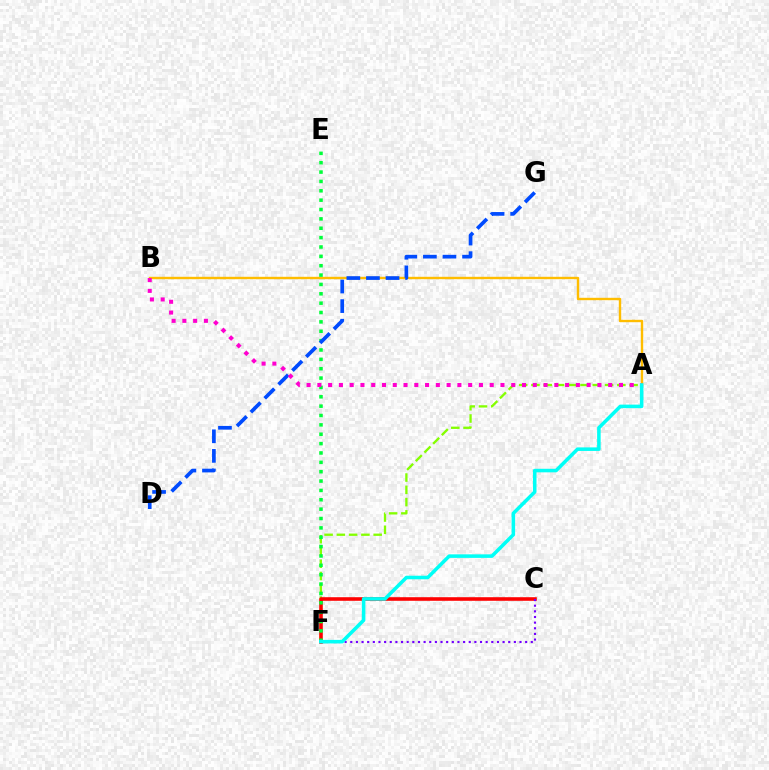{('A', 'B'): [{'color': '#ffbd00', 'line_style': 'solid', 'thickness': 1.73}, {'color': '#ff00cf', 'line_style': 'dotted', 'thickness': 2.93}], ('A', 'F'): [{'color': '#84ff00', 'line_style': 'dashed', 'thickness': 1.67}, {'color': '#00fff6', 'line_style': 'solid', 'thickness': 2.55}], ('C', 'F'): [{'color': '#ff0000', 'line_style': 'solid', 'thickness': 2.58}, {'color': '#7200ff', 'line_style': 'dotted', 'thickness': 1.53}], ('E', 'F'): [{'color': '#00ff39', 'line_style': 'dotted', 'thickness': 2.54}], ('D', 'G'): [{'color': '#004bff', 'line_style': 'dashed', 'thickness': 2.66}]}